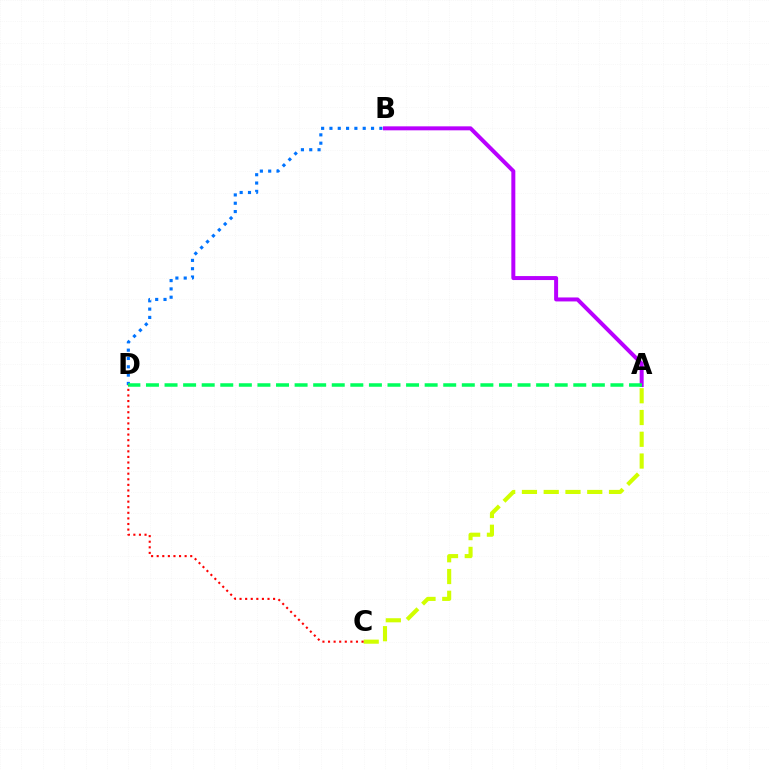{('A', 'C'): [{'color': '#d1ff00', 'line_style': 'dashed', 'thickness': 2.96}], ('A', 'B'): [{'color': '#b900ff', 'line_style': 'solid', 'thickness': 2.87}], ('B', 'D'): [{'color': '#0074ff', 'line_style': 'dotted', 'thickness': 2.26}], ('A', 'D'): [{'color': '#00ff5c', 'line_style': 'dashed', 'thickness': 2.52}], ('C', 'D'): [{'color': '#ff0000', 'line_style': 'dotted', 'thickness': 1.52}]}